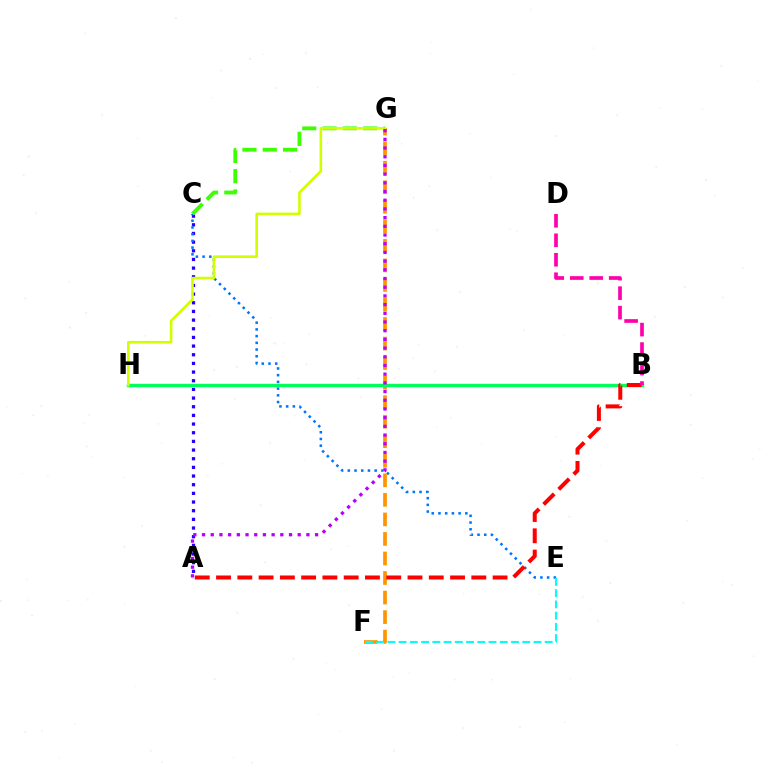{('A', 'C'): [{'color': '#2500ff', 'line_style': 'dotted', 'thickness': 2.35}], ('C', 'E'): [{'color': '#0074ff', 'line_style': 'dotted', 'thickness': 1.83}], ('F', 'G'): [{'color': '#ff9400', 'line_style': 'dashed', 'thickness': 2.65}], ('E', 'F'): [{'color': '#00fff6', 'line_style': 'dashed', 'thickness': 1.53}], ('B', 'H'): [{'color': '#00ff5c', 'line_style': 'solid', 'thickness': 2.47}], ('A', 'B'): [{'color': '#ff0000', 'line_style': 'dashed', 'thickness': 2.89}], ('C', 'G'): [{'color': '#3dff00', 'line_style': 'dashed', 'thickness': 2.76}], ('G', 'H'): [{'color': '#d1ff00', 'line_style': 'solid', 'thickness': 1.88}], ('A', 'G'): [{'color': '#b900ff', 'line_style': 'dotted', 'thickness': 2.36}], ('B', 'D'): [{'color': '#ff00ac', 'line_style': 'dashed', 'thickness': 2.65}]}